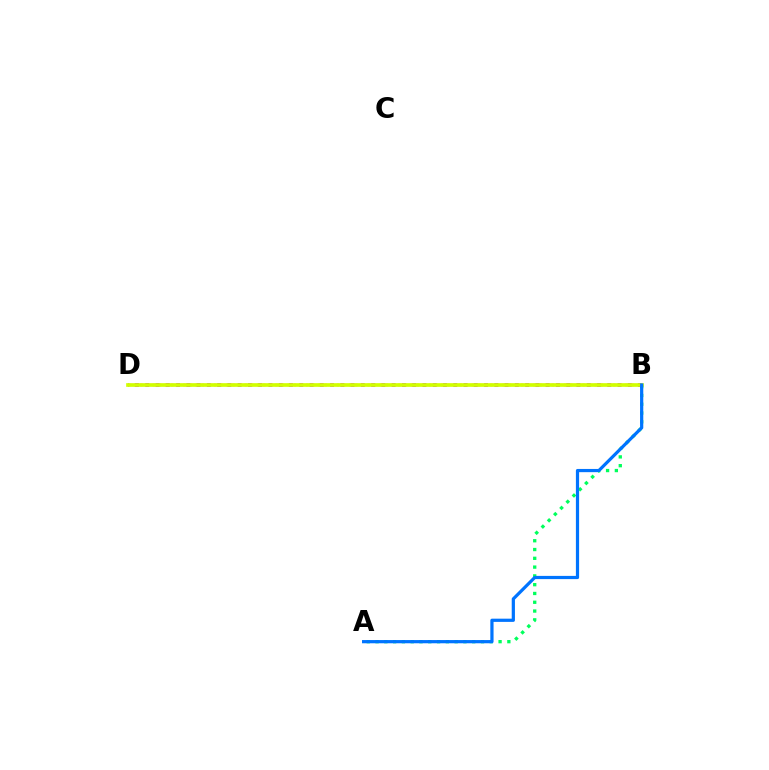{('B', 'D'): [{'color': '#ff0000', 'line_style': 'dotted', 'thickness': 1.67}, {'color': '#b900ff', 'line_style': 'dotted', 'thickness': 2.79}, {'color': '#d1ff00', 'line_style': 'solid', 'thickness': 2.65}], ('A', 'B'): [{'color': '#00ff5c', 'line_style': 'dotted', 'thickness': 2.39}, {'color': '#0074ff', 'line_style': 'solid', 'thickness': 2.31}]}